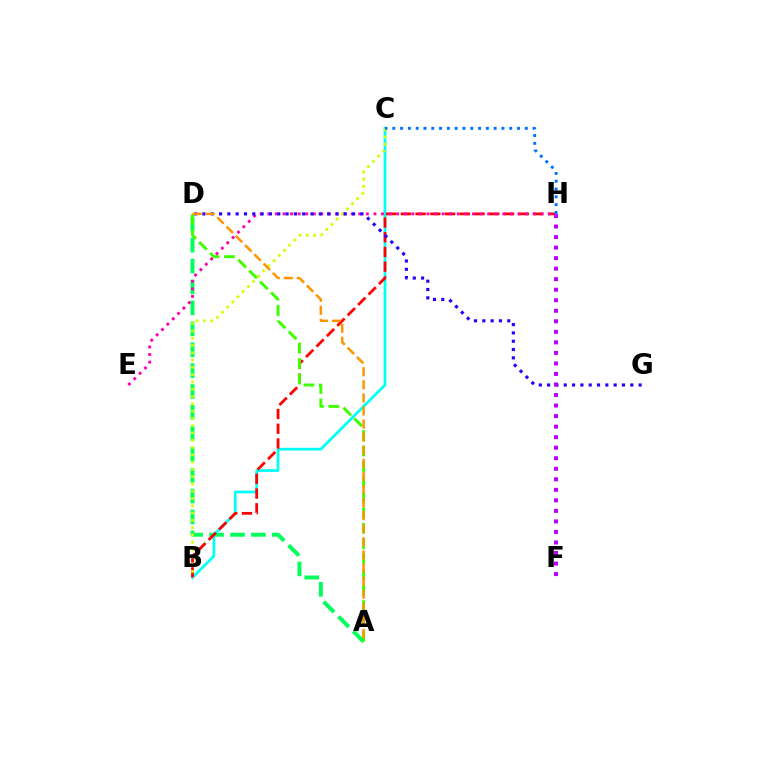{('A', 'D'): [{'color': '#00ff5c', 'line_style': 'dashed', 'thickness': 2.84}, {'color': '#3dff00', 'line_style': 'dashed', 'thickness': 2.1}, {'color': '#ff9400', 'line_style': 'dashed', 'thickness': 1.78}], ('B', 'C'): [{'color': '#00fff6', 'line_style': 'solid', 'thickness': 1.96}, {'color': '#d1ff00', 'line_style': 'dotted', 'thickness': 1.98}], ('B', 'H'): [{'color': '#ff0000', 'line_style': 'dashed', 'thickness': 2.0}], ('E', 'H'): [{'color': '#ff00ac', 'line_style': 'dotted', 'thickness': 2.06}], ('D', 'G'): [{'color': '#2500ff', 'line_style': 'dotted', 'thickness': 2.26}], ('C', 'H'): [{'color': '#0074ff', 'line_style': 'dotted', 'thickness': 2.12}], ('F', 'H'): [{'color': '#b900ff', 'line_style': 'dotted', 'thickness': 2.86}]}